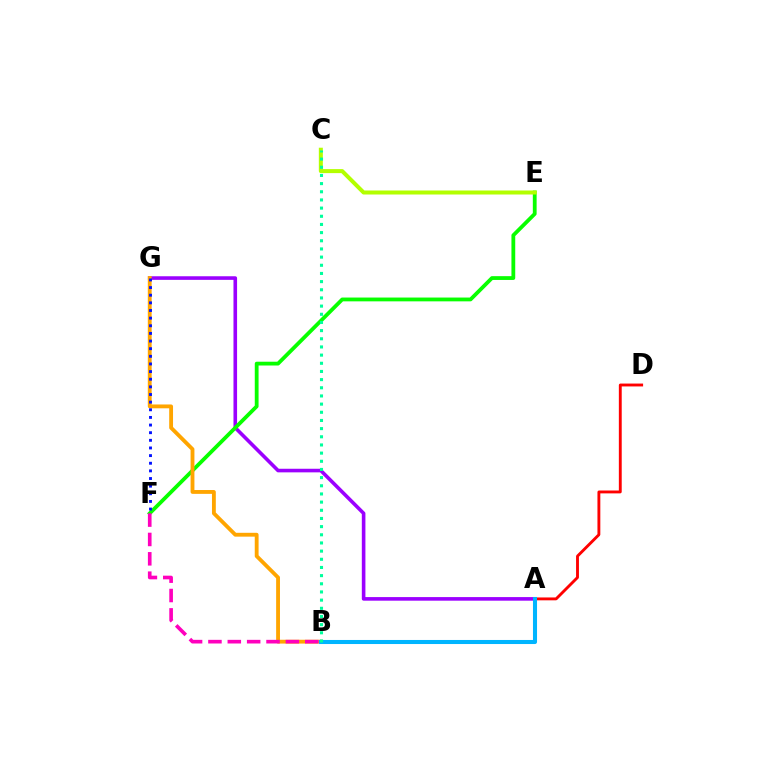{('A', 'D'): [{'color': '#ff0000', 'line_style': 'solid', 'thickness': 2.07}], ('A', 'G'): [{'color': '#9b00ff', 'line_style': 'solid', 'thickness': 2.59}], ('E', 'F'): [{'color': '#08ff00', 'line_style': 'solid', 'thickness': 2.73}], ('C', 'E'): [{'color': '#b3ff00', 'line_style': 'solid', 'thickness': 2.89}], ('B', 'G'): [{'color': '#ffa500', 'line_style': 'solid', 'thickness': 2.77}], ('F', 'G'): [{'color': '#0010ff', 'line_style': 'dotted', 'thickness': 2.08}], ('B', 'F'): [{'color': '#ff00bd', 'line_style': 'dashed', 'thickness': 2.63}], ('A', 'B'): [{'color': '#00b5ff', 'line_style': 'solid', 'thickness': 2.93}], ('B', 'C'): [{'color': '#00ff9d', 'line_style': 'dotted', 'thickness': 2.22}]}